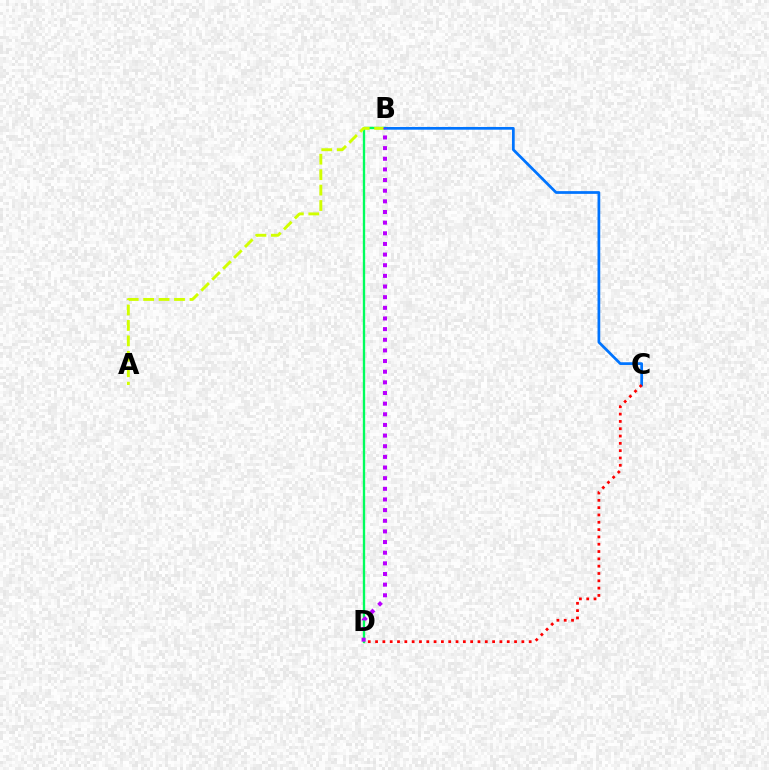{('B', 'D'): [{'color': '#00ff5c', 'line_style': 'solid', 'thickness': 1.68}, {'color': '#b900ff', 'line_style': 'dotted', 'thickness': 2.89}], ('A', 'B'): [{'color': '#d1ff00', 'line_style': 'dashed', 'thickness': 2.1}], ('B', 'C'): [{'color': '#0074ff', 'line_style': 'solid', 'thickness': 1.97}], ('C', 'D'): [{'color': '#ff0000', 'line_style': 'dotted', 'thickness': 1.99}]}